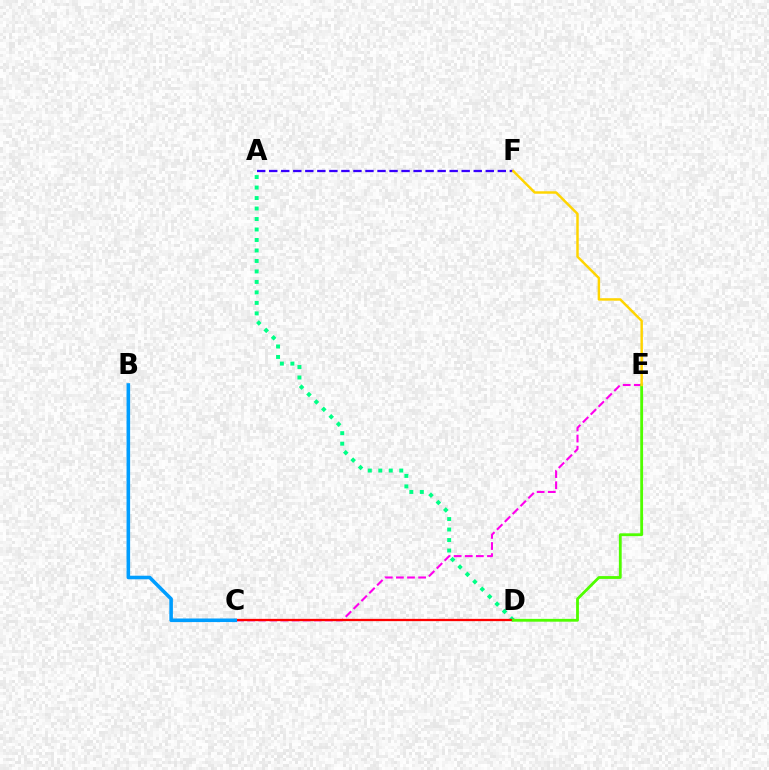{('A', 'D'): [{'color': '#00ff86', 'line_style': 'dotted', 'thickness': 2.85}], ('C', 'E'): [{'color': '#ff00ed', 'line_style': 'dashed', 'thickness': 1.51}], ('C', 'D'): [{'color': '#ff0000', 'line_style': 'solid', 'thickness': 1.64}], ('D', 'E'): [{'color': '#4fff00', 'line_style': 'solid', 'thickness': 2.03}], ('A', 'F'): [{'color': '#3700ff', 'line_style': 'dashed', 'thickness': 1.63}], ('B', 'C'): [{'color': '#009eff', 'line_style': 'solid', 'thickness': 2.57}], ('E', 'F'): [{'color': '#ffd500', 'line_style': 'solid', 'thickness': 1.77}]}